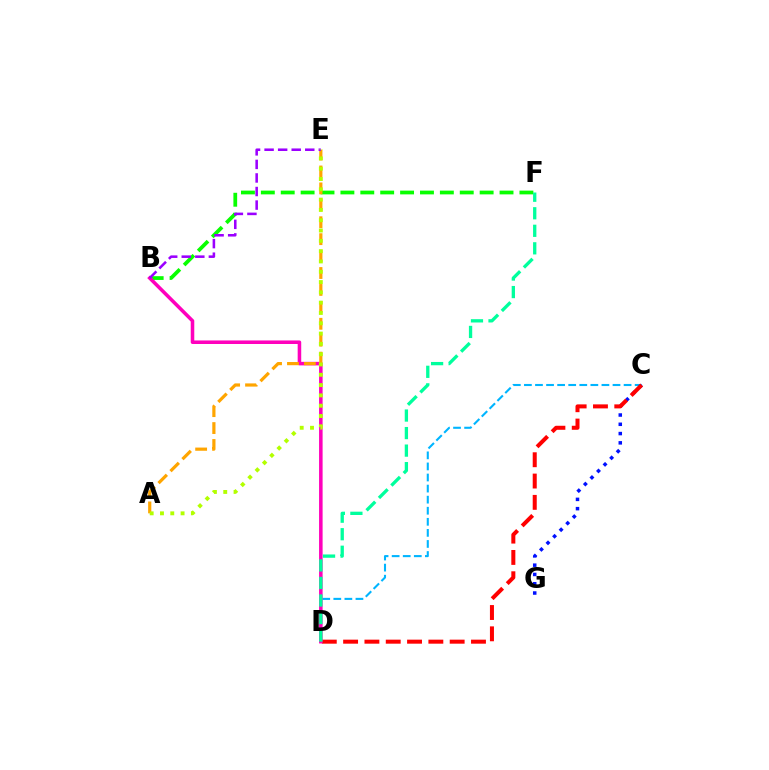{('C', 'D'): [{'color': '#00b5ff', 'line_style': 'dashed', 'thickness': 1.5}, {'color': '#ff0000', 'line_style': 'dashed', 'thickness': 2.9}], ('C', 'G'): [{'color': '#0010ff', 'line_style': 'dotted', 'thickness': 2.52}], ('B', 'F'): [{'color': '#08ff00', 'line_style': 'dashed', 'thickness': 2.7}], ('B', 'D'): [{'color': '#ff00bd', 'line_style': 'solid', 'thickness': 2.55}], ('D', 'F'): [{'color': '#00ff9d', 'line_style': 'dashed', 'thickness': 2.38}], ('A', 'E'): [{'color': '#ffa500', 'line_style': 'dashed', 'thickness': 2.3}, {'color': '#b3ff00', 'line_style': 'dotted', 'thickness': 2.8}], ('B', 'E'): [{'color': '#9b00ff', 'line_style': 'dashed', 'thickness': 1.84}]}